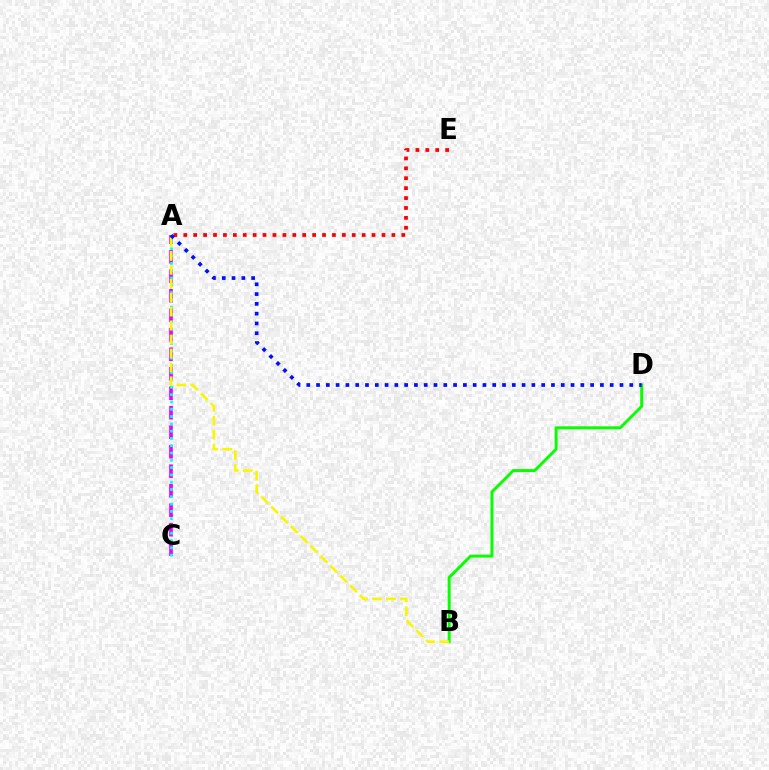{('A', 'E'): [{'color': '#ff0000', 'line_style': 'dotted', 'thickness': 2.69}], ('A', 'C'): [{'color': '#ee00ff', 'line_style': 'dashed', 'thickness': 2.65}, {'color': '#00fff6', 'line_style': 'dotted', 'thickness': 1.98}], ('B', 'D'): [{'color': '#08ff00', 'line_style': 'solid', 'thickness': 2.13}], ('A', 'B'): [{'color': '#fcf500', 'line_style': 'dashed', 'thickness': 1.89}], ('A', 'D'): [{'color': '#0010ff', 'line_style': 'dotted', 'thickness': 2.66}]}